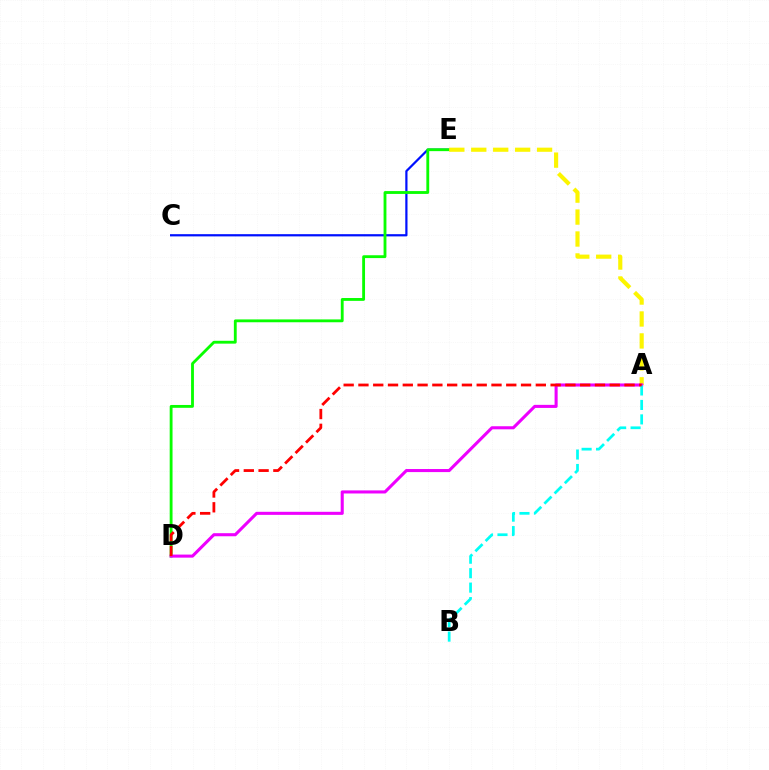{('C', 'E'): [{'color': '#0010ff', 'line_style': 'solid', 'thickness': 1.6}], ('D', 'E'): [{'color': '#08ff00', 'line_style': 'solid', 'thickness': 2.05}], ('A', 'E'): [{'color': '#fcf500', 'line_style': 'dashed', 'thickness': 2.98}], ('A', 'D'): [{'color': '#ee00ff', 'line_style': 'solid', 'thickness': 2.21}, {'color': '#ff0000', 'line_style': 'dashed', 'thickness': 2.01}], ('A', 'B'): [{'color': '#00fff6', 'line_style': 'dashed', 'thickness': 1.96}]}